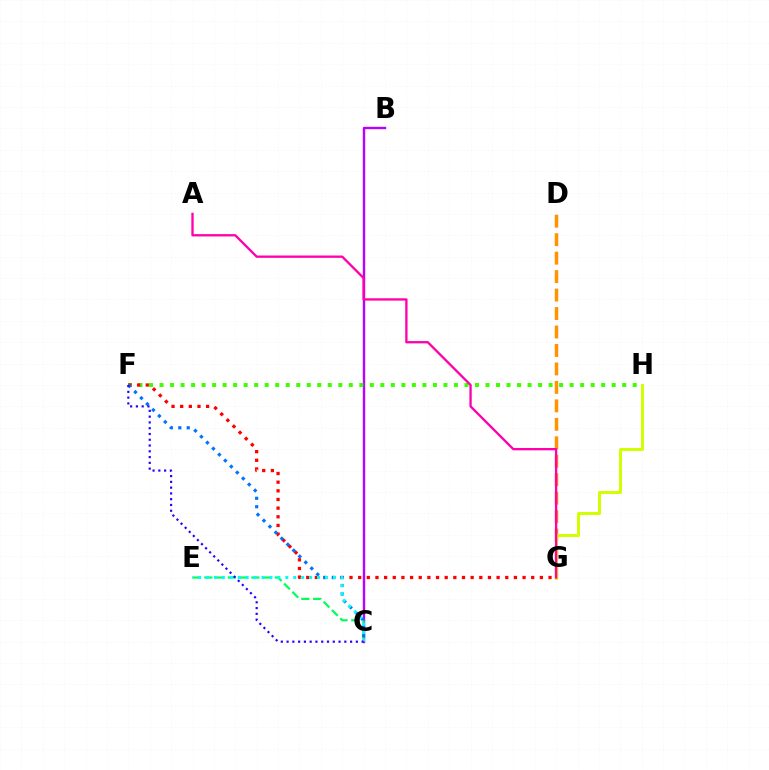{('B', 'C'): [{'color': '#b900ff', 'line_style': 'solid', 'thickness': 1.72}], ('D', 'G'): [{'color': '#ff9400', 'line_style': 'dashed', 'thickness': 2.51}], ('F', 'H'): [{'color': '#3dff00', 'line_style': 'dotted', 'thickness': 2.86}], ('G', 'H'): [{'color': '#d1ff00', 'line_style': 'solid', 'thickness': 2.14}], ('C', 'E'): [{'color': '#00ff5c', 'line_style': 'dashed', 'thickness': 1.6}, {'color': '#00fff6', 'line_style': 'dotted', 'thickness': 2.16}], ('F', 'G'): [{'color': '#ff0000', 'line_style': 'dotted', 'thickness': 2.35}], ('A', 'G'): [{'color': '#ff00ac', 'line_style': 'solid', 'thickness': 1.67}], ('C', 'F'): [{'color': '#0074ff', 'line_style': 'dotted', 'thickness': 2.3}, {'color': '#2500ff', 'line_style': 'dotted', 'thickness': 1.57}]}